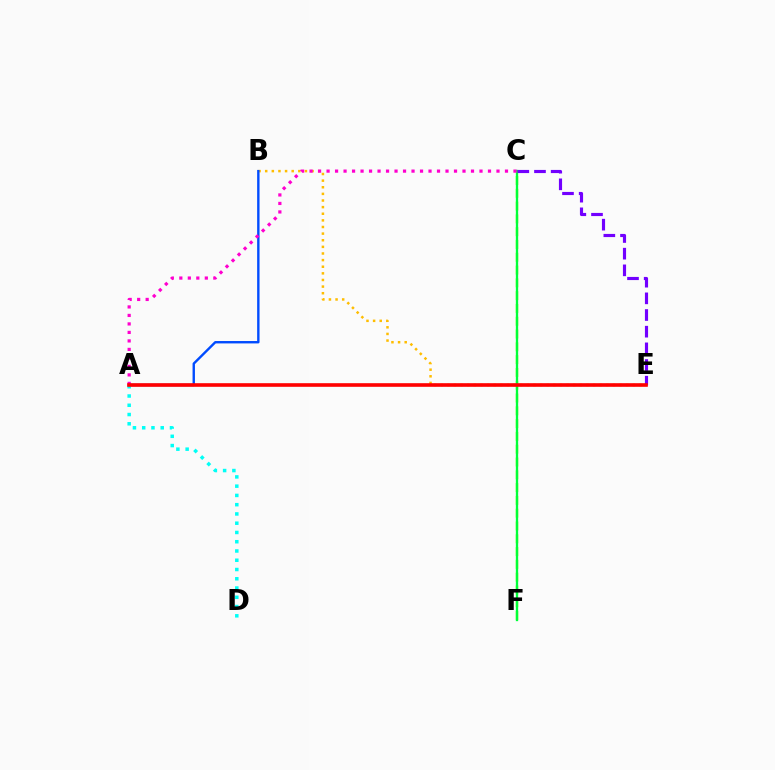{('C', 'F'): [{'color': '#84ff00', 'line_style': 'dashed', 'thickness': 1.74}, {'color': '#00ff39', 'line_style': 'solid', 'thickness': 1.66}], ('B', 'E'): [{'color': '#ffbd00', 'line_style': 'dotted', 'thickness': 1.8}], ('A', 'B'): [{'color': '#004bff', 'line_style': 'solid', 'thickness': 1.72}], ('C', 'E'): [{'color': '#7200ff', 'line_style': 'dashed', 'thickness': 2.26}], ('A', 'D'): [{'color': '#00fff6', 'line_style': 'dotted', 'thickness': 2.52}], ('A', 'C'): [{'color': '#ff00cf', 'line_style': 'dotted', 'thickness': 2.31}], ('A', 'E'): [{'color': '#ff0000', 'line_style': 'solid', 'thickness': 2.61}]}